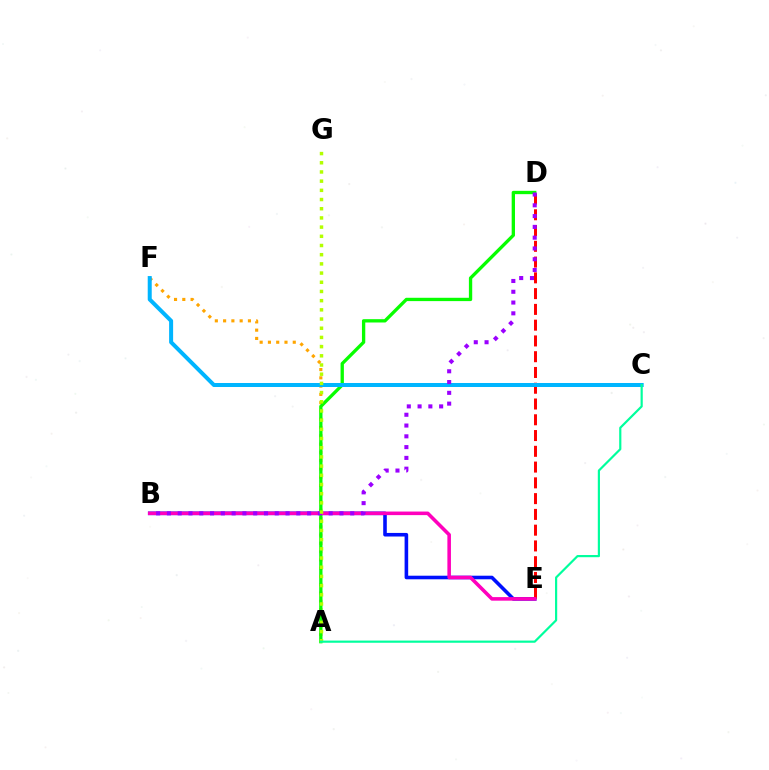{('A', 'F'): [{'color': '#ffa500', 'line_style': 'dotted', 'thickness': 2.25}], ('B', 'E'): [{'color': '#0010ff', 'line_style': 'solid', 'thickness': 2.58}, {'color': '#ff00bd', 'line_style': 'solid', 'thickness': 2.57}], ('D', 'E'): [{'color': '#ff0000', 'line_style': 'dashed', 'thickness': 2.14}], ('A', 'D'): [{'color': '#08ff00', 'line_style': 'solid', 'thickness': 2.39}], ('C', 'F'): [{'color': '#00b5ff', 'line_style': 'solid', 'thickness': 2.88}], ('B', 'D'): [{'color': '#9b00ff', 'line_style': 'dotted', 'thickness': 2.93}], ('A', 'G'): [{'color': '#b3ff00', 'line_style': 'dotted', 'thickness': 2.5}], ('A', 'C'): [{'color': '#00ff9d', 'line_style': 'solid', 'thickness': 1.57}]}